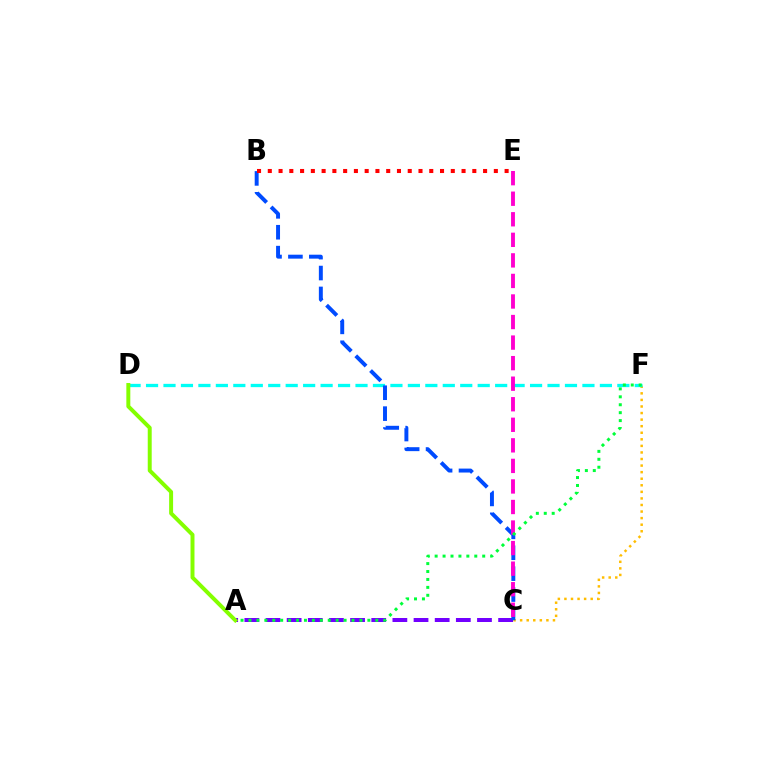{('A', 'C'): [{'color': '#7200ff', 'line_style': 'dashed', 'thickness': 2.87}], ('C', 'F'): [{'color': '#ffbd00', 'line_style': 'dotted', 'thickness': 1.78}], ('D', 'F'): [{'color': '#00fff6', 'line_style': 'dashed', 'thickness': 2.37}], ('B', 'C'): [{'color': '#004bff', 'line_style': 'dashed', 'thickness': 2.84}], ('C', 'E'): [{'color': '#ff00cf', 'line_style': 'dashed', 'thickness': 2.79}], ('B', 'E'): [{'color': '#ff0000', 'line_style': 'dotted', 'thickness': 2.92}], ('A', 'F'): [{'color': '#00ff39', 'line_style': 'dotted', 'thickness': 2.15}], ('A', 'D'): [{'color': '#84ff00', 'line_style': 'solid', 'thickness': 2.85}]}